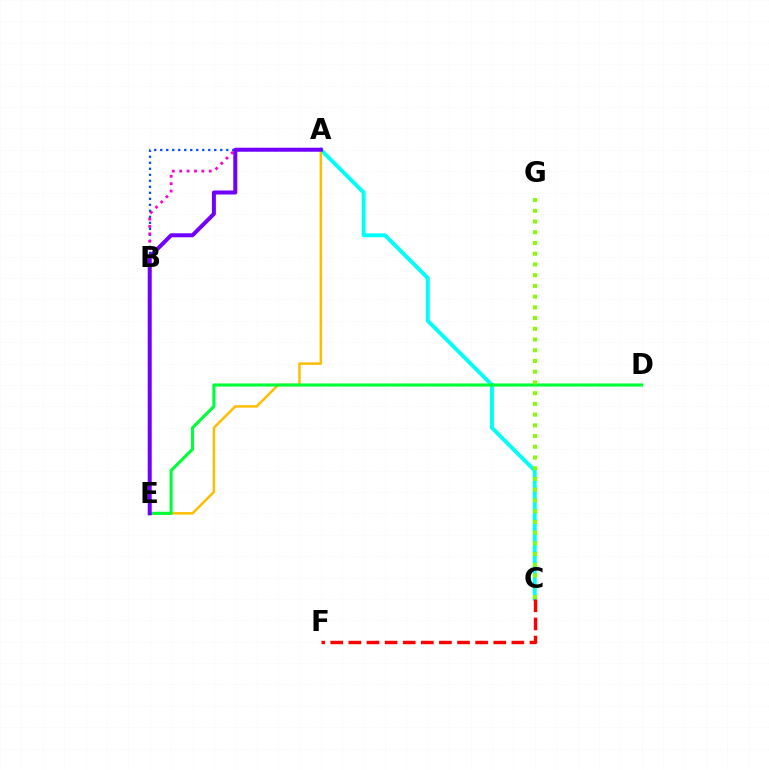{('A', 'B'): [{'color': '#004bff', 'line_style': 'dotted', 'thickness': 1.63}, {'color': '#ff00cf', 'line_style': 'dotted', 'thickness': 2.01}], ('A', 'C'): [{'color': '#00fff6', 'line_style': 'solid', 'thickness': 2.81}], ('A', 'E'): [{'color': '#ffbd00', 'line_style': 'solid', 'thickness': 1.79}, {'color': '#7200ff', 'line_style': 'solid', 'thickness': 2.87}], ('C', 'F'): [{'color': '#ff0000', 'line_style': 'dashed', 'thickness': 2.46}], ('D', 'E'): [{'color': '#00ff39', 'line_style': 'solid', 'thickness': 2.25}], ('C', 'G'): [{'color': '#84ff00', 'line_style': 'dotted', 'thickness': 2.91}]}